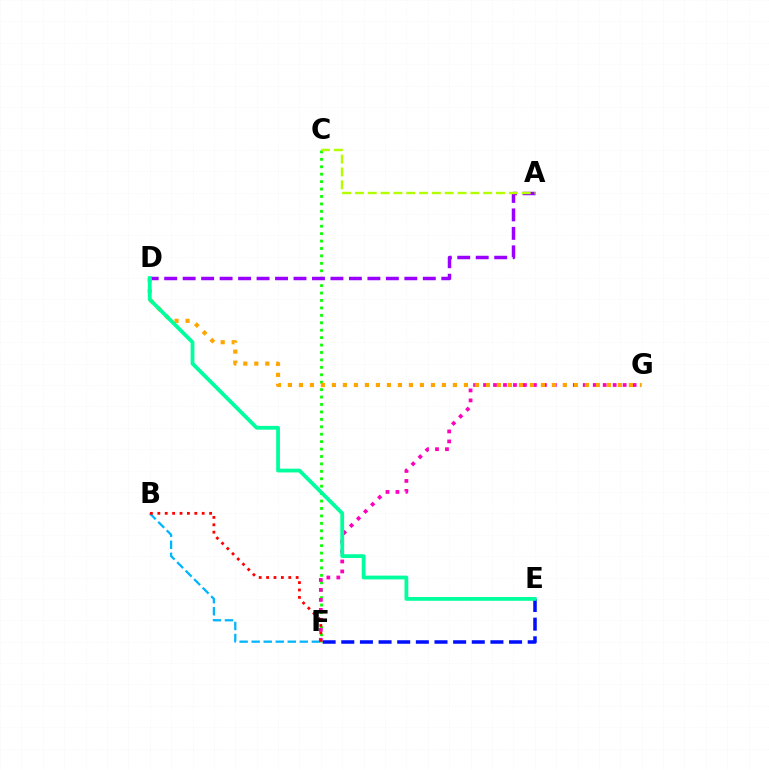{('E', 'F'): [{'color': '#0010ff', 'line_style': 'dashed', 'thickness': 2.53}], ('C', 'F'): [{'color': '#08ff00', 'line_style': 'dotted', 'thickness': 2.02}], ('A', 'D'): [{'color': '#9b00ff', 'line_style': 'dashed', 'thickness': 2.51}], ('B', 'F'): [{'color': '#00b5ff', 'line_style': 'dashed', 'thickness': 1.63}, {'color': '#ff0000', 'line_style': 'dotted', 'thickness': 2.01}], ('F', 'G'): [{'color': '#ff00bd', 'line_style': 'dotted', 'thickness': 2.71}], ('D', 'G'): [{'color': '#ffa500', 'line_style': 'dotted', 'thickness': 2.99}], ('A', 'C'): [{'color': '#b3ff00', 'line_style': 'dashed', 'thickness': 1.74}], ('D', 'E'): [{'color': '#00ff9d', 'line_style': 'solid', 'thickness': 2.73}]}